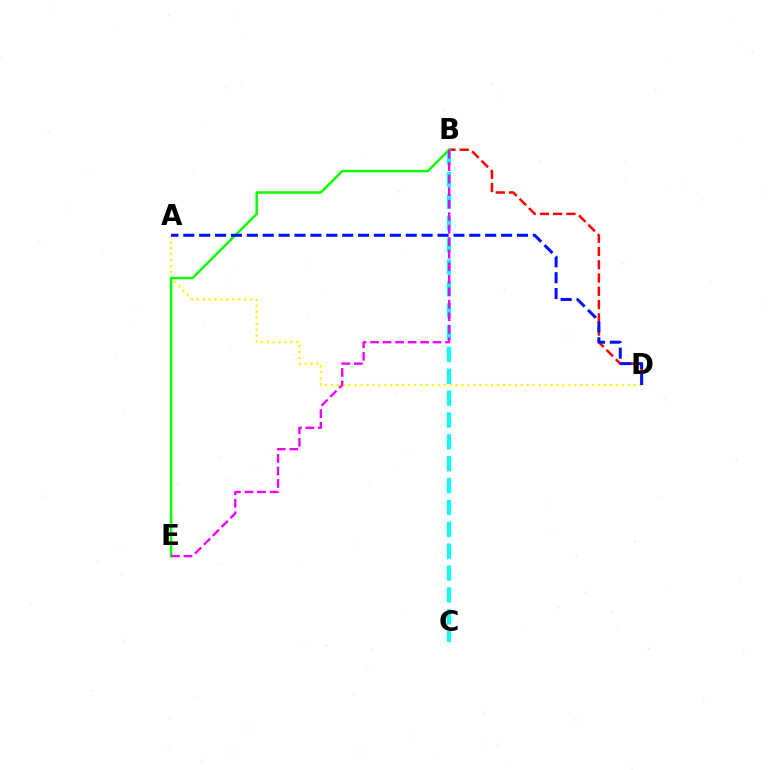{('B', 'D'): [{'color': '#ff0000', 'line_style': 'dashed', 'thickness': 1.8}], ('B', 'C'): [{'color': '#00fff6', 'line_style': 'dashed', 'thickness': 2.97}], ('A', 'D'): [{'color': '#fcf500', 'line_style': 'dotted', 'thickness': 1.61}, {'color': '#0010ff', 'line_style': 'dashed', 'thickness': 2.16}], ('B', 'E'): [{'color': '#08ff00', 'line_style': 'solid', 'thickness': 1.78}, {'color': '#ee00ff', 'line_style': 'dashed', 'thickness': 1.7}]}